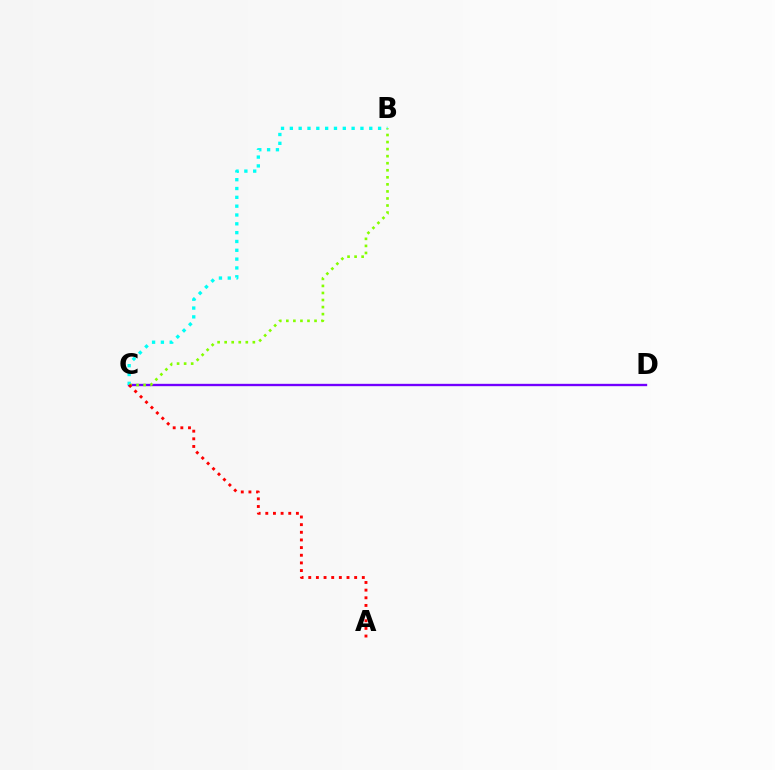{('C', 'D'): [{'color': '#7200ff', 'line_style': 'solid', 'thickness': 1.7}], ('B', 'C'): [{'color': '#00fff6', 'line_style': 'dotted', 'thickness': 2.4}, {'color': '#84ff00', 'line_style': 'dotted', 'thickness': 1.92}], ('A', 'C'): [{'color': '#ff0000', 'line_style': 'dotted', 'thickness': 2.08}]}